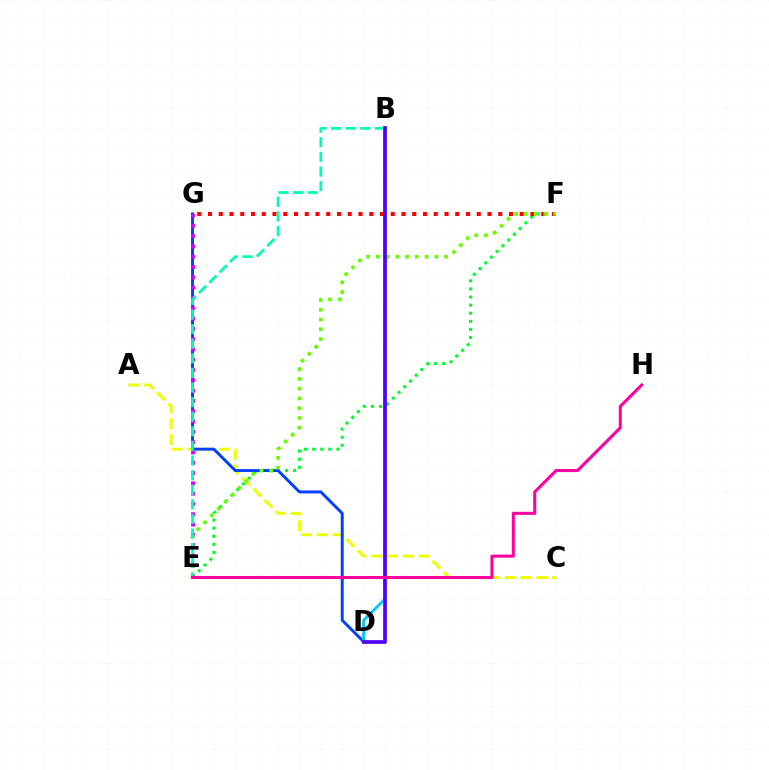{('E', 'F'): [{'color': '#00ff27', 'line_style': 'dotted', 'thickness': 2.2}, {'color': '#66ff00', 'line_style': 'dotted', 'thickness': 2.65}], ('F', 'G'): [{'color': '#ff0000', 'line_style': 'dotted', 'thickness': 2.92}], ('A', 'C'): [{'color': '#eeff00', 'line_style': 'dashed', 'thickness': 2.15}], ('D', 'G'): [{'color': '#003fff', 'line_style': 'solid', 'thickness': 2.1}], ('B', 'D'): [{'color': '#00c7ff', 'line_style': 'solid', 'thickness': 2.01}, {'color': '#ff8800', 'line_style': 'dotted', 'thickness': 1.77}, {'color': '#4f00ff', 'line_style': 'solid', 'thickness': 2.65}], ('E', 'G'): [{'color': '#d600ff', 'line_style': 'dotted', 'thickness': 2.8}], ('B', 'E'): [{'color': '#00ffaf', 'line_style': 'dashed', 'thickness': 1.98}], ('E', 'H'): [{'color': '#ff00a0', 'line_style': 'solid', 'thickness': 2.2}]}